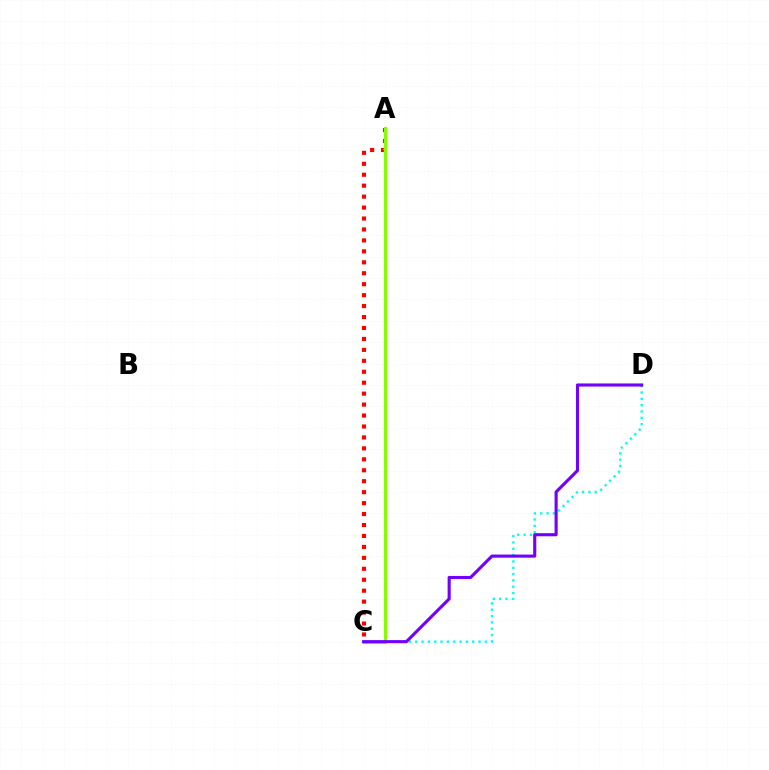{('A', 'C'): [{'color': '#ff0000', 'line_style': 'dotted', 'thickness': 2.97}, {'color': '#84ff00', 'line_style': 'solid', 'thickness': 2.32}], ('C', 'D'): [{'color': '#00fff6', 'line_style': 'dotted', 'thickness': 1.72}, {'color': '#7200ff', 'line_style': 'solid', 'thickness': 2.24}]}